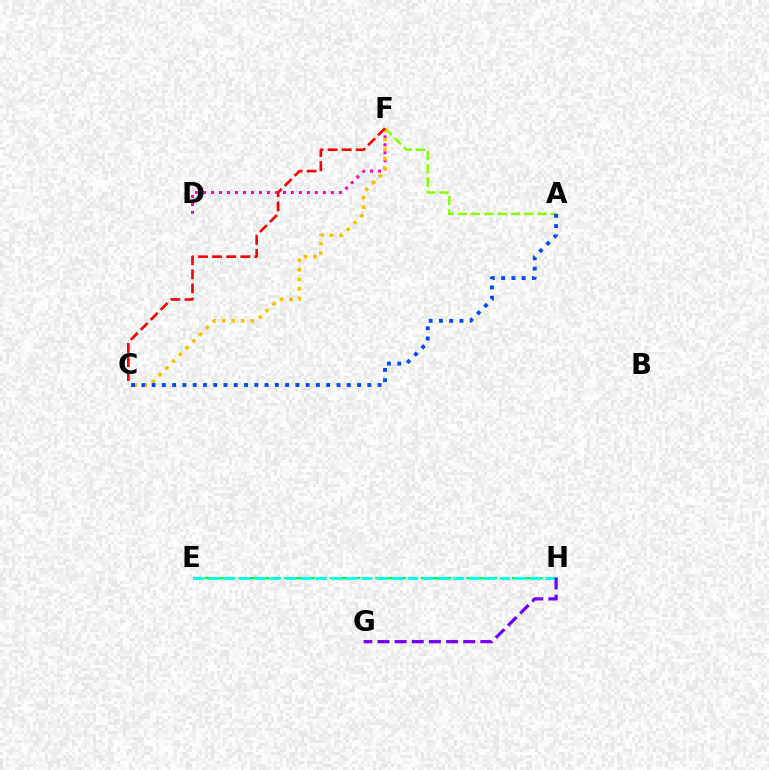{('D', 'F'): [{'color': '#ff00cf', 'line_style': 'dotted', 'thickness': 2.17}], ('A', 'F'): [{'color': '#84ff00', 'line_style': 'dashed', 'thickness': 1.8}], ('C', 'F'): [{'color': '#ffbd00', 'line_style': 'dotted', 'thickness': 2.59}, {'color': '#ff0000', 'line_style': 'dashed', 'thickness': 1.91}], ('A', 'C'): [{'color': '#004bff', 'line_style': 'dotted', 'thickness': 2.79}], ('E', 'H'): [{'color': '#00ff39', 'line_style': 'dashed', 'thickness': 1.55}, {'color': '#00fff6', 'line_style': 'dashed', 'thickness': 2.08}], ('G', 'H'): [{'color': '#7200ff', 'line_style': 'dashed', 'thickness': 2.33}]}